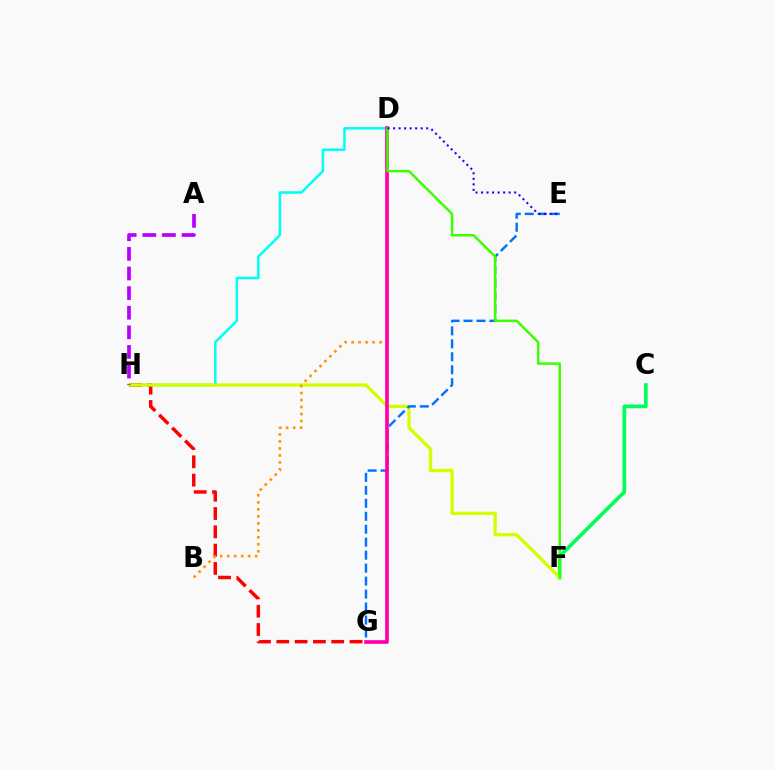{('D', 'H'): [{'color': '#00fff6', 'line_style': 'solid', 'thickness': 1.82}], ('G', 'H'): [{'color': '#ff0000', 'line_style': 'dashed', 'thickness': 2.49}], ('C', 'F'): [{'color': '#00ff5c', 'line_style': 'solid', 'thickness': 2.65}], ('F', 'H'): [{'color': '#d1ff00', 'line_style': 'solid', 'thickness': 2.38}], ('E', 'G'): [{'color': '#0074ff', 'line_style': 'dashed', 'thickness': 1.76}], ('B', 'D'): [{'color': '#ff9400', 'line_style': 'dotted', 'thickness': 1.9}], ('A', 'H'): [{'color': '#b900ff', 'line_style': 'dashed', 'thickness': 2.66}], ('D', 'G'): [{'color': '#ff00ac', 'line_style': 'solid', 'thickness': 2.65}], ('D', 'F'): [{'color': '#3dff00', 'line_style': 'solid', 'thickness': 1.79}], ('D', 'E'): [{'color': '#2500ff', 'line_style': 'dotted', 'thickness': 1.5}]}